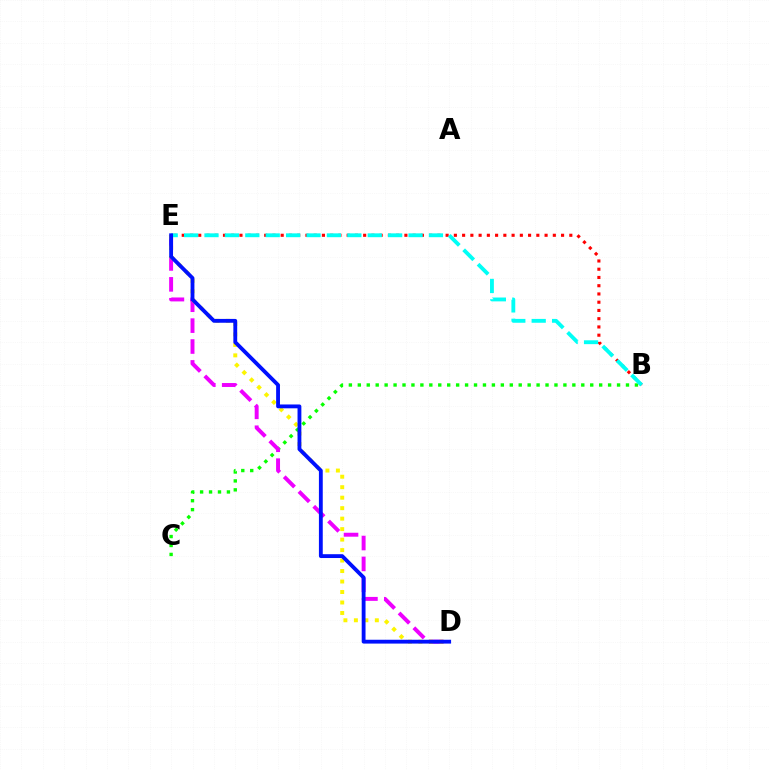{('B', 'C'): [{'color': '#08ff00', 'line_style': 'dotted', 'thickness': 2.43}], ('D', 'E'): [{'color': '#ee00ff', 'line_style': 'dashed', 'thickness': 2.84}, {'color': '#fcf500', 'line_style': 'dotted', 'thickness': 2.85}, {'color': '#0010ff', 'line_style': 'solid', 'thickness': 2.76}], ('B', 'E'): [{'color': '#ff0000', 'line_style': 'dotted', 'thickness': 2.24}, {'color': '#00fff6', 'line_style': 'dashed', 'thickness': 2.77}]}